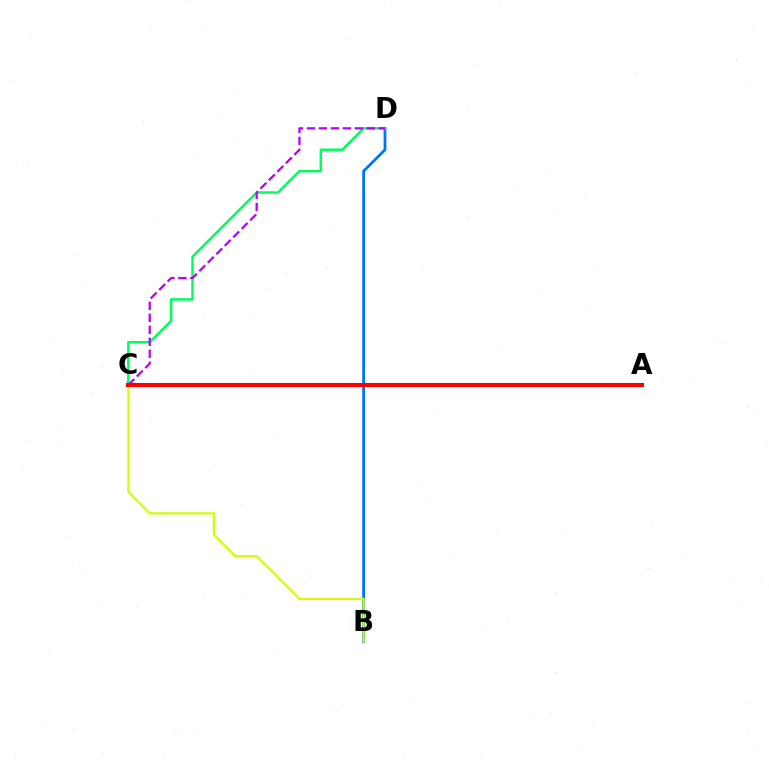{('B', 'D'): [{'color': '#0074ff', 'line_style': 'solid', 'thickness': 2.01}], ('C', 'D'): [{'color': '#00ff5c', 'line_style': 'solid', 'thickness': 1.8}, {'color': '#b900ff', 'line_style': 'dashed', 'thickness': 1.63}], ('B', 'C'): [{'color': '#d1ff00', 'line_style': 'solid', 'thickness': 1.59}], ('A', 'C'): [{'color': '#ff0000', 'line_style': 'solid', 'thickness': 2.91}]}